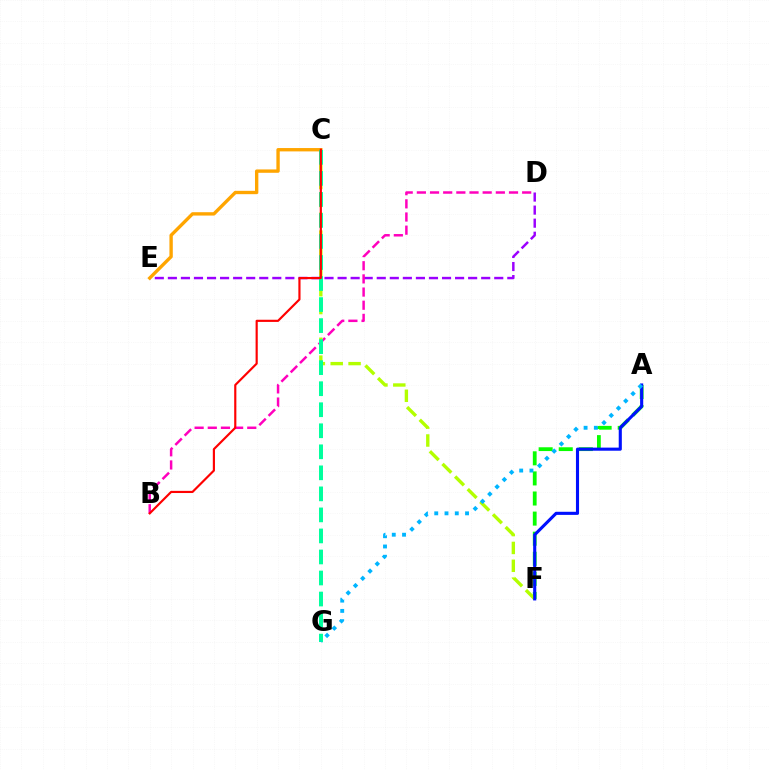{('A', 'F'): [{'color': '#08ff00', 'line_style': 'dashed', 'thickness': 2.73}, {'color': '#0010ff', 'line_style': 'solid', 'thickness': 2.24}], ('D', 'E'): [{'color': '#9b00ff', 'line_style': 'dashed', 'thickness': 1.77}], ('C', 'E'): [{'color': '#ffa500', 'line_style': 'solid', 'thickness': 2.42}], ('B', 'D'): [{'color': '#ff00bd', 'line_style': 'dashed', 'thickness': 1.79}], ('C', 'F'): [{'color': '#b3ff00', 'line_style': 'dashed', 'thickness': 2.43}], ('C', 'G'): [{'color': '#00ff9d', 'line_style': 'dashed', 'thickness': 2.86}], ('B', 'C'): [{'color': '#ff0000', 'line_style': 'solid', 'thickness': 1.56}], ('A', 'G'): [{'color': '#00b5ff', 'line_style': 'dotted', 'thickness': 2.79}]}